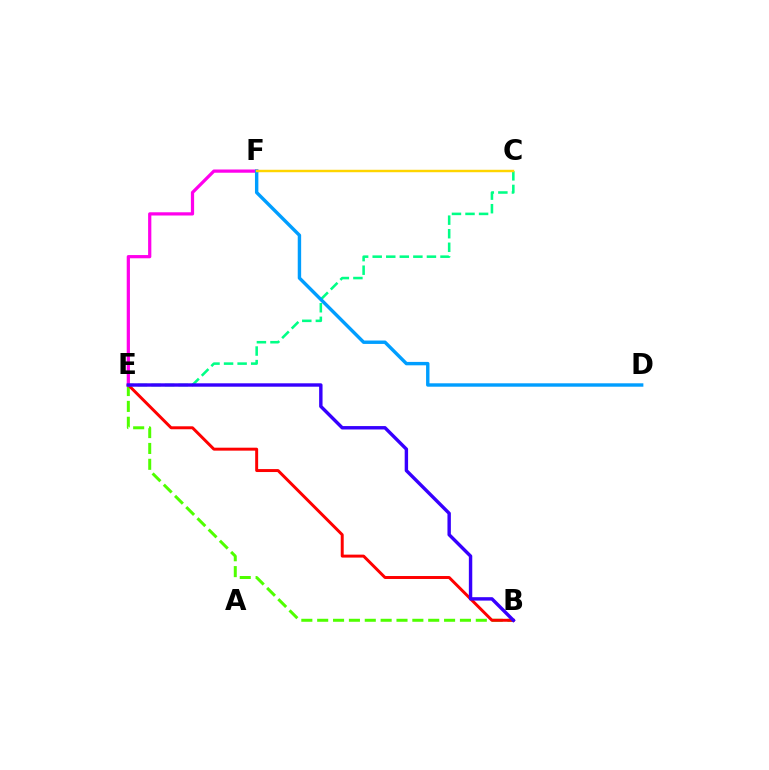{('B', 'E'): [{'color': '#4fff00', 'line_style': 'dashed', 'thickness': 2.15}, {'color': '#ff0000', 'line_style': 'solid', 'thickness': 2.13}, {'color': '#3700ff', 'line_style': 'solid', 'thickness': 2.45}], ('E', 'F'): [{'color': '#ff00ed', 'line_style': 'solid', 'thickness': 2.32}], ('C', 'E'): [{'color': '#00ff86', 'line_style': 'dashed', 'thickness': 1.84}], ('D', 'F'): [{'color': '#009eff', 'line_style': 'solid', 'thickness': 2.45}], ('C', 'F'): [{'color': '#ffd500', 'line_style': 'solid', 'thickness': 1.76}]}